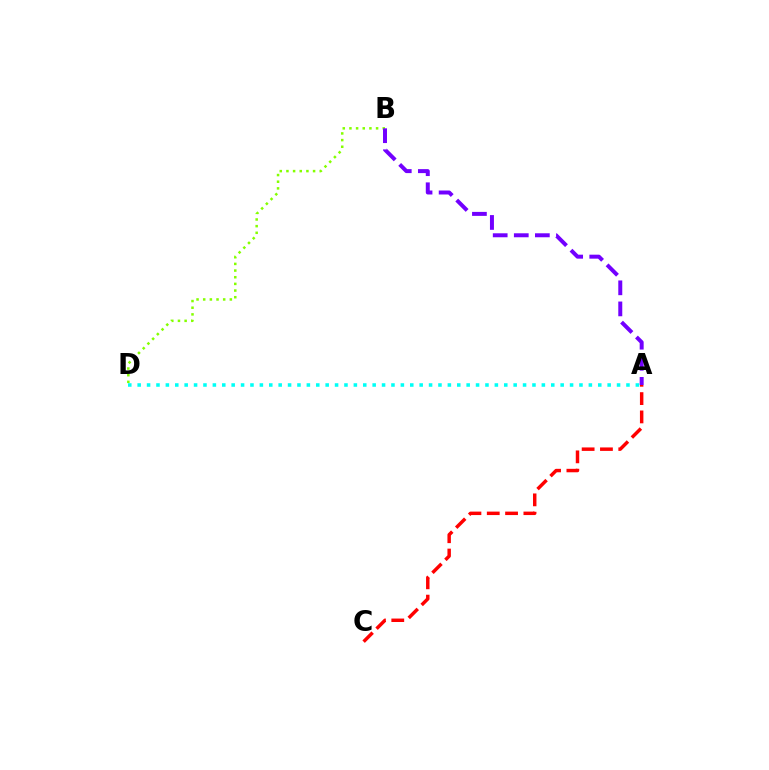{('B', 'D'): [{'color': '#84ff00', 'line_style': 'dotted', 'thickness': 1.81}], ('A', 'C'): [{'color': '#ff0000', 'line_style': 'dashed', 'thickness': 2.49}], ('A', 'D'): [{'color': '#00fff6', 'line_style': 'dotted', 'thickness': 2.55}], ('A', 'B'): [{'color': '#7200ff', 'line_style': 'dashed', 'thickness': 2.86}]}